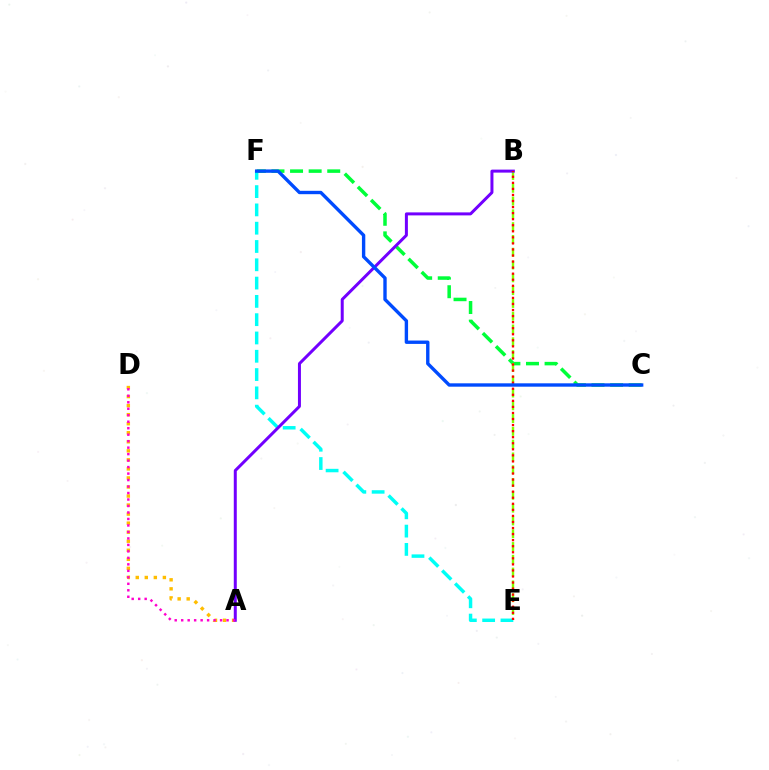{('A', 'D'): [{'color': '#ffbd00', 'line_style': 'dotted', 'thickness': 2.46}, {'color': '#ff00cf', 'line_style': 'dotted', 'thickness': 1.76}], ('C', 'F'): [{'color': '#00ff39', 'line_style': 'dashed', 'thickness': 2.53}, {'color': '#004bff', 'line_style': 'solid', 'thickness': 2.43}], ('B', 'E'): [{'color': '#84ff00', 'line_style': 'dashed', 'thickness': 1.74}, {'color': '#ff0000', 'line_style': 'dotted', 'thickness': 1.65}], ('E', 'F'): [{'color': '#00fff6', 'line_style': 'dashed', 'thickness': 2.49}], ('A', 'B'): [{'color': '#7200ff', 'line_style': 'solid', 'thickness': 2.16}]}